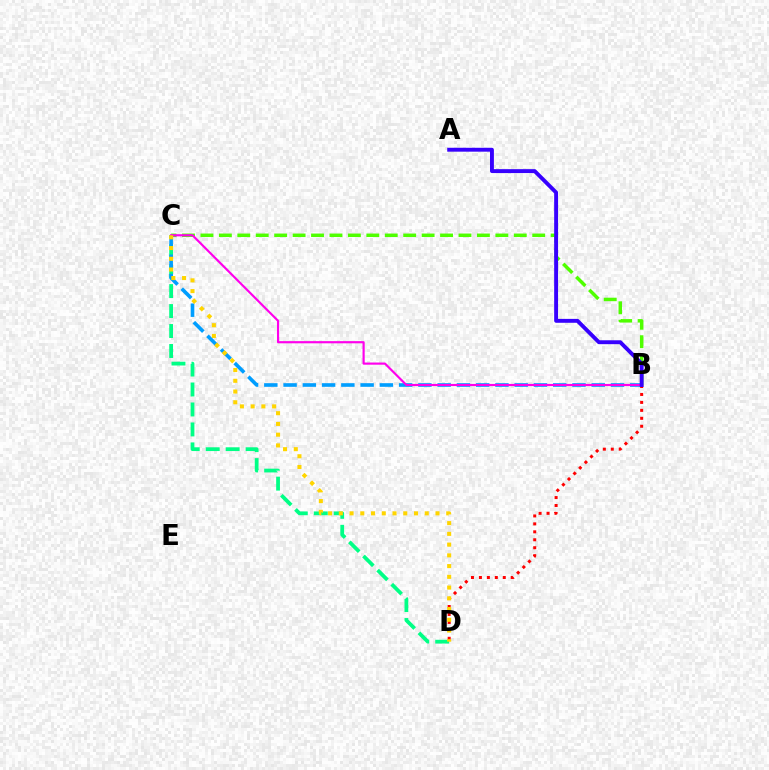{('B', 'C'): [{'color': '#4fff00', 'line_style': 'dashed', 'thickness': 2.5}, {'color': '#009eff', 'line_style': 'dashed', 'thickness': 2.62}, {'color': '#ff00ed', 'line_style': 'solid', 'thickness': 1.56}], ('C', 'D'): [{'color': '#00ff86', 'line_style': 'dashed', 'thickness': 2.71}, {'color': '#ffd500', 'line_style': 'dotted', 'thickness': 2.92}], ('B', 'D'): [{'color': '#ff0000', 'line_style': 'dotted', 'thickness': 2.16}], ('A', 'B'): [{'color': '#3700ff', 'line_style': 'solid', 'thickness': 2.81}]}